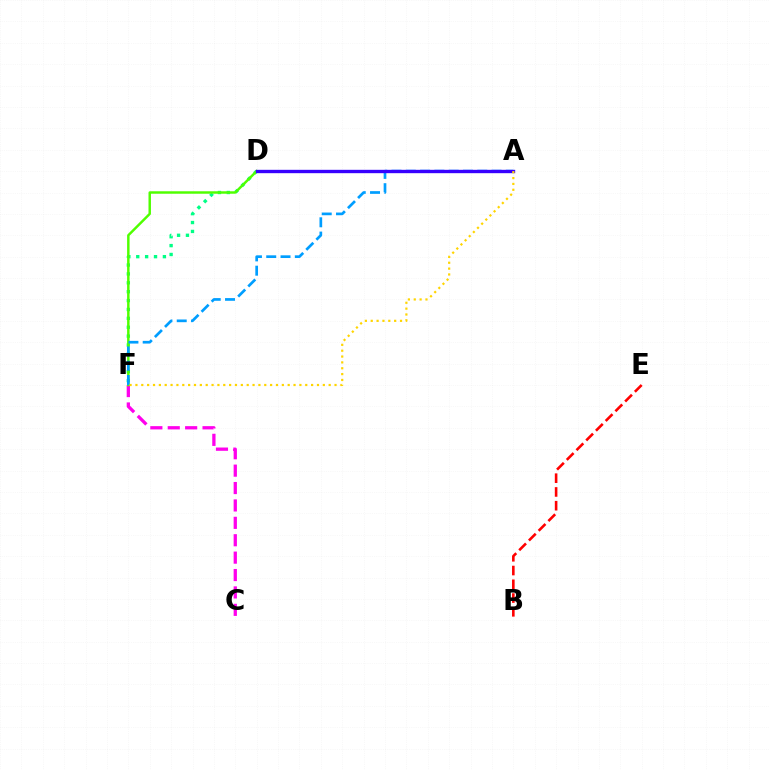{('C', 'F'): [{'color': '#ff00ed', 'line_style': 'dashed', 'thickness': 2.36}], ('D', 'F'): [{'color': '#00ff86', 'line_style': 'dotted', 'thickness': 2.41}, {'color': '#4fff00', 'line_style': 'solid', 'thickness': 1.77}], ('A', 'F'): [{'color': '#009eff', 'line_style': 'dashed', 'thickness': 1.94}, {'color': '#ffd500', 'line_style': 'dotted', 'thickness': 1.59}], ('A', 'D'): [{'color': '#3700ff', 'line_style': 'solid', 'thickness': 2.42}], ('B', 'E'): [{'color': '#ff0000', 'line_style': 'dashed', 'thickness': 1.87}]}